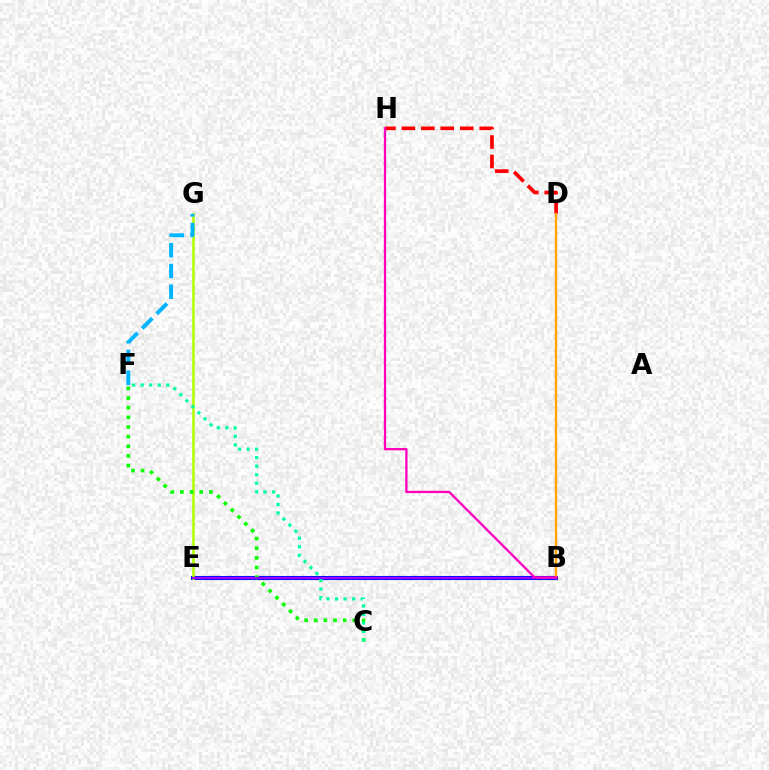{('B', 'E'): [{'color': '#0010ff', 'line_style': 'solid', 'thickness': 2.95}, {'color': '#9b00ff', 'line_style': 'solid', 'thickness': 1.56}], ('D', 'H'): [{'color': '#ff0000', 'line_style': 'dashed', 'thickness': 2.64}], ('E', 'G'): [{'color': '#b3ff00', 'line_style': 'solid', 'thickness': 1.86}], ('C', 'F'): [{'color': '#08ff00', 'line_style': 'dotted', 'thickness': 2.62}, {'color': '#00ff9d', 'line_style': 'dotted', 'thickness': 2.32}], ('B', 'D'): [{'color': '#ffa500', 'line_style': 'solid', 'thickness': 1.75}], ('F', 'G'): [{'color': '#00b5ff', 'line_style': 'dashed', 'thickness': 2.82}], ('B', 'H'): [{'color': '#ff00bd', 'line_style': 'solid', 'thickness': 1.65}]}